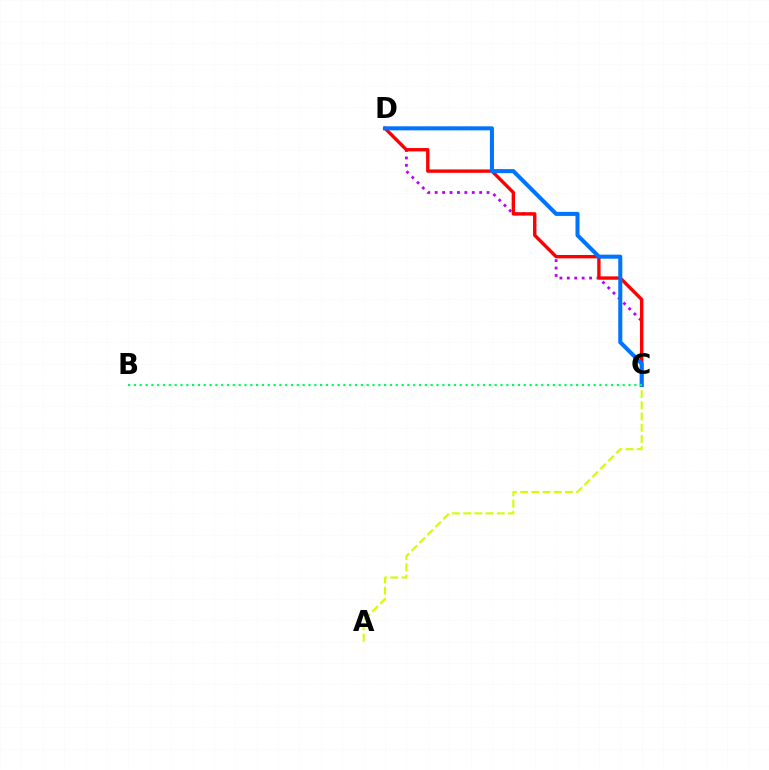{('C', 'D'): [{'color': '#b900ff', 'line_style': 'dotted', 'thickness': 2.01}, {'color': '#ff0000', 'line_style': 'solid', 'thickness': 2.43}, {'color': '#0074ff', 'line_style': 'solid', 'thickness': 2.92}], ('A', 'C'): [{'color': '#d1ff00', 'line_style': 'dashed', 'thickness': 1.52}], ('B', 'C'): [{'color': '#00ff5c', 'line_style': 'dotted', 'thickness': 1.58}]}